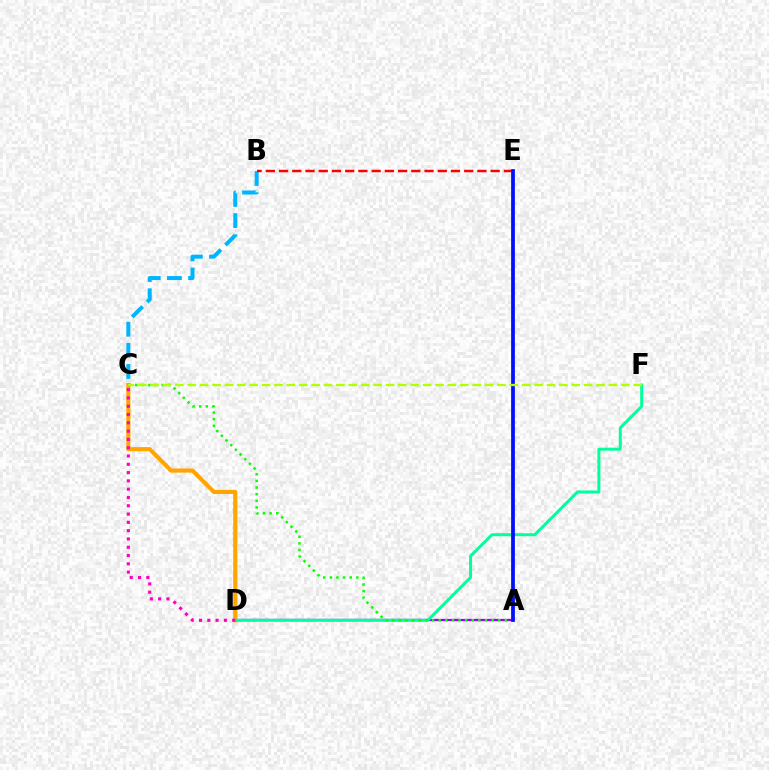{('A', 'D'): [{'color': '#9b00ff', 'line_style': 'solid', 'thickness': 1.64}], ('C', 'D'): [{'color': '#ffa500', 'line_style': 'solid', 'thickness': 2.98}, {'color': '#ff00bd', 'line_style': 'dotted', 'thickness': 2.25}], ('D', 'F'): [{'color': '#00ff9d', 'line_style': 'solid', 'thickness': 2.14}], ('A', 'C'): [{'color': '#08ff00', 'line_style': 'dotted', 'thickness': 1.8}], ('B', 'C'): [{'color': '#00b5ff', 'line_style': 'dashed', 'thickness': 2.87}], ('B', 'E'): [{'color': '#ff0000', 'line_style': 'dashed', 'thickness': 1.8}], ('A', 'E'): [{'color': '#0010ff', 'line_style': 'solid', 'thickness': 2.7}], ('C', 'F'): [{'color': '#b3ff00', 'line_style': 'dashed', 'thickness': 1.68}]}